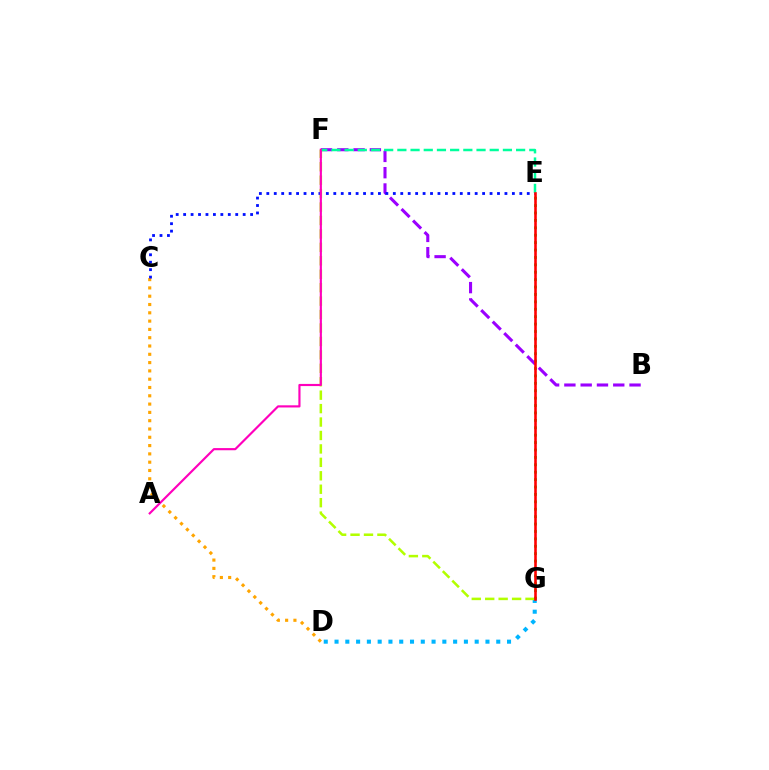{('D', 'G'): [{'color': '#00b5ff', 'line_style': 'dotted', 'thickness': 2.93}], ('F', 'G'): [{'color': '#b3ff00', 'line_style': 'dashed', 'thickness': 1.83}], ('C', 'D'): [{'color': '#ffa500', 'line_style': 'dotted', 'thickness': 2.25}], ('B', 'F'): [{'color': '#9b00ff', 'line_style': 'dashed', 'thickness': 2.21}], ('E', 'G'): [{'color': '#08ff00', 'line_style': 'dotted', 'thickness': 2.01}, {'color': '#ff0000', 'line_style': 'solid', 'thickness': 1.86}], ('C', 'E'): [{'color': '#0010ff', 'line_style': 'dotted', 'thickness': 2.02}], ('E', 'F'): [{'color': '#00ff9d', 'line_style': 'dashed', 'thickness': 1.79}], ('A', 'F'): [{'color': '#ff00bd', 'line_style': 'solid', 'thickness': 1.55}]}